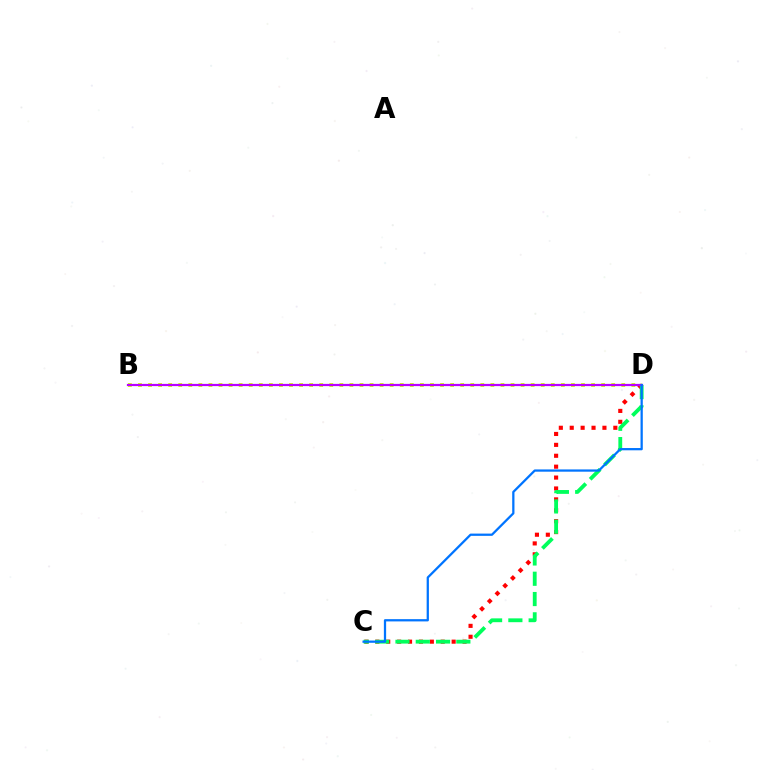{('C', 'D'): [{'color': '#ff0000', 'line_style': 'dotted', 'thickness': 2.96}, {'color': '#00ff5c', 'line_style': 'dashed', 'thickness': 2.76}, {'color': '#0074ff', 'line_style': 'solid', 'thickness': 1.63}], ('B', 'D'): [{'color': '#d1ff00', 'line_style': 'dotted', 'thickness': 2.74}, {'color': '#b900ff', 'line_style': 'solid', 'thickness': 1.6}]}